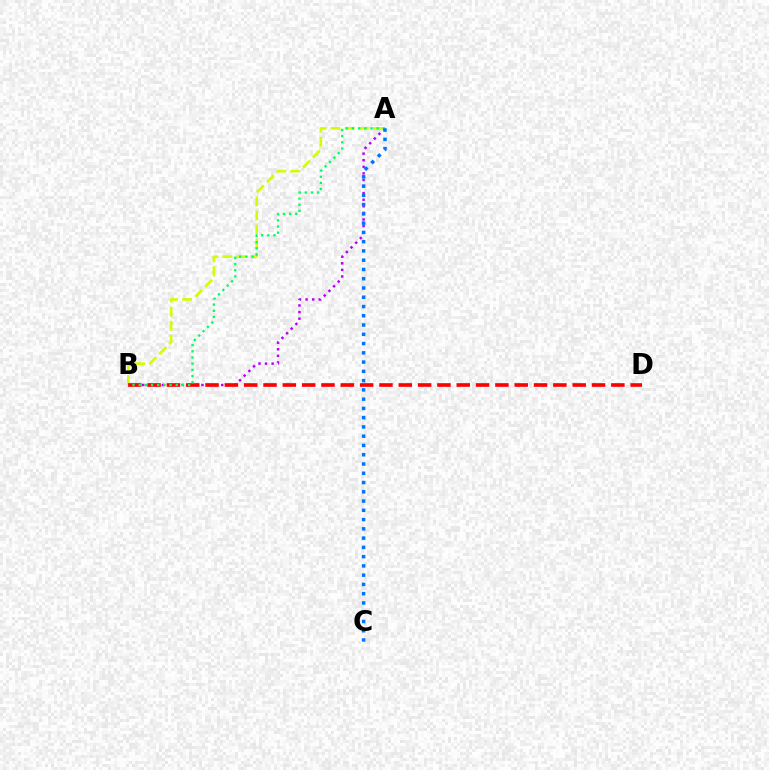{('A', 'B'): [{'color': '#b900ff', 'line_style': 'dotted', 'thickness': 1.79}, {'color': '#d1ff00', 'line_style': 'dashed', 'thickness': 1.92}, {'color': '#00ff5c', 'line_style': 'dotted', 'thickness': 1.68}], ('B', 'D'): [{'color': '#ff0000', 'line_style': 'dashed', 'thickness': 2.63}], ('A', 'C'): [{'color': '#0074ff', 'line_style': 'dotted', 'thickness': 2.52}]}